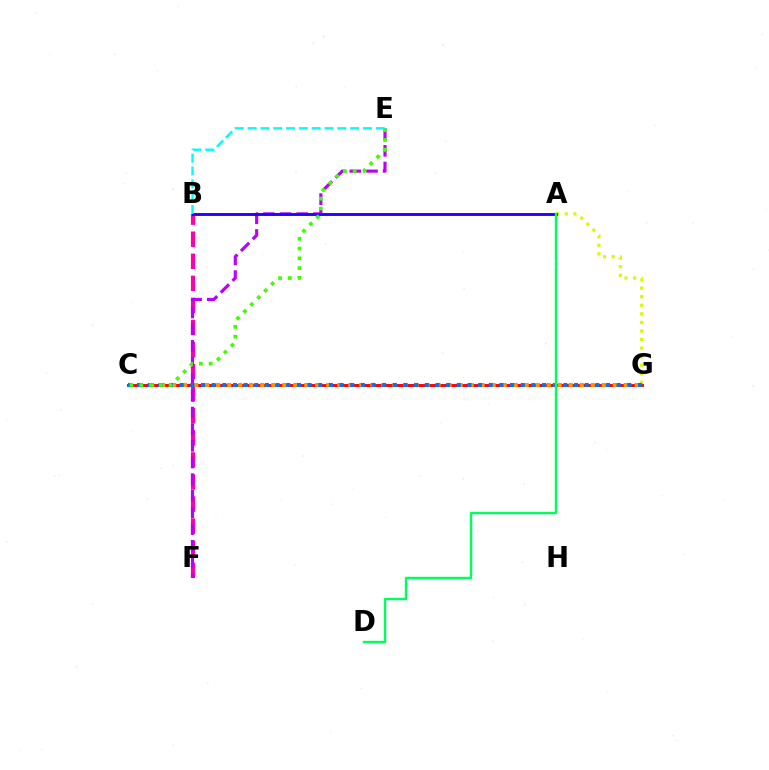{('B', 'F'): [{'color': '#ff00ac', 'line_style': 'dashed', 'thickness': 3.0}], ('A', 'G'): [{'color': '#d1ff00', 'line_style': 'dotted', 'thickness': 2.33}], ('C', 'G'): [{'color': '#ff0000', 'line_style': 'solid', 'thickness': 2.1}, {'color': '#ff9400', 'line_style': 'dotted', 'thickness': 2.99}, {'color': '#0074ff', 'line_style': 'dotted', 'thickness': 2.9}], ('E', 'F'): [{'color': '#b900ff', 'line_style': 'dashed', 'thickness': 2.26}], ('A', 'B'): [{'color': '#2500ff', 'line_style': 'solid', 'thickness': 2.08}], ('C', 'E'): [{'color': '#3dff00', 'line_style': 'dotted', 'thickness': 2.66}], ('A', 'D'): [{'color': '#00ff5c', 'line_style': 'solid', 'thickness': 1.74}], ('B', 'E'): [{'color': '#00fff6', 'line_style': 'dashed', 'thickness': 1.74}]}